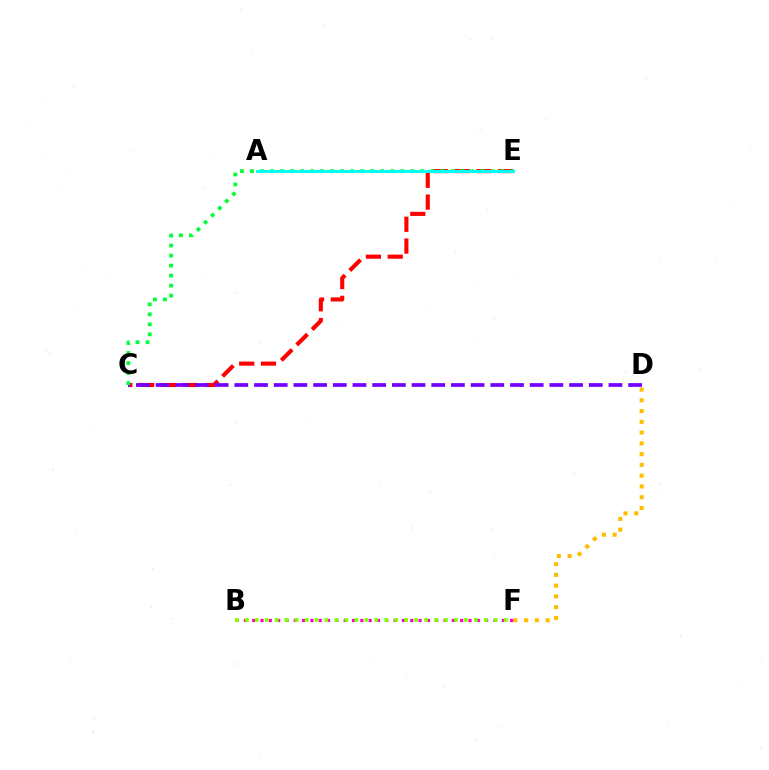{('D', 'F'): [{'color': '#ffbd00', 'line_style': 'dotted', 'thickness': 2.93}], ('B', 'F'): [{'color': '#ff00cf', 'line_style': 'dotted', 'thickness': 2.26}, {'color': '#84ff00', 'line_style': 'dotted', 'thickness': 2.71}], ('A', 'E'): [{'color': '#004bff', 'line_style': 'dashed', 'thickness': 1.93}, {'color': '#00fff6', 'line_style': 'solid', 'thickness': 2.11}], ('C', 'E'): [{'color': '#ff0000', 'line_style': 'dashed', 'thickness': 2.96}, {'color': '#00ff39', 'line_style': 'dotted', 'thickness': 2.72}], ('C', 'D'): [{'color': '#7200ff', 'line_style': 'dashed', 'thickness': 2.67}]}